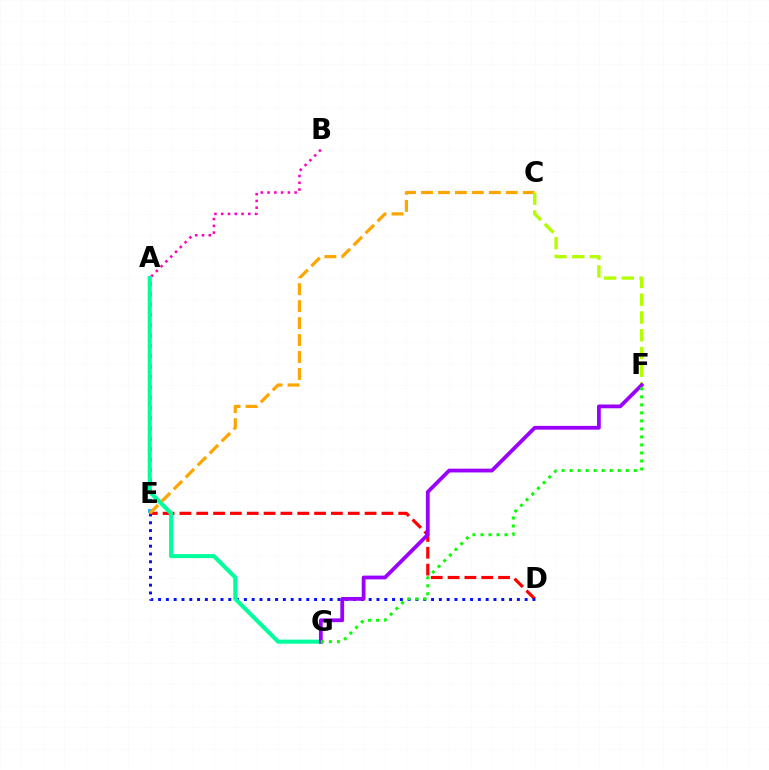{('D', 'E'): [{'color': '#ff0000', 'line_style': 'dashed', 'thickness': 2.29}, {'color': '#0010ff', 'line_style': 'dotted', 'thickness': 2.12}], ('A', 'E'): [{'color': '#00b5ff', 'line_style': 'dotted', 'thickness': 2.8}], ('A', 'B'): [{'color': '#ff00bd', 'line_style': 'dotted', 'thickness': 1.84}], ('A', 'G'): [{'color': '#00ff9d', 'line_style': 'solid', 'thickness': 2.93}], ('C', 'E'): [{'color': '#ffa500', 'line_style': 'dashed', 'thickness': 2.3}], ('C', 'F'): [{'color': '#b3ff00', 'line_style': 'dashed', 'thickness': 2.41}], ('F', 'G'): [{'color': '#9b00ff', 'line_style': 'solid', 'thickness': 2.72}, {'color': '#08ff00', 'line_style': 'dotted', 'thickness': 2.18}]}